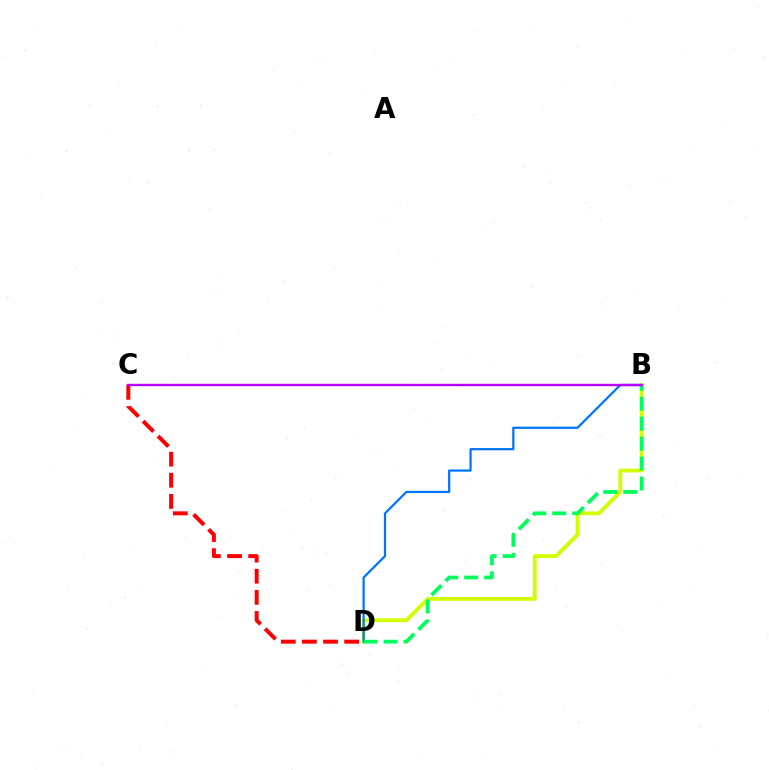{('B', 'D'): [{'color': '#d1ff00', 'line_style': 'solid', 'thickness': 2.75}, {'color': '#0074ff', 'line_style': 'solid', 'thickness': 1.61}, {'color': '#00ff5c', 'line_style': 'dashed', 'thickness': 2.71}], ('C', 'D'): [{'color': '#ff0000', 'line_style': 'dashed', 'thickness': 2.87}], ('B', 'C'): [{'color': '#b900ff', 'line_style': 'solid', 'thickness': 1.71}]}